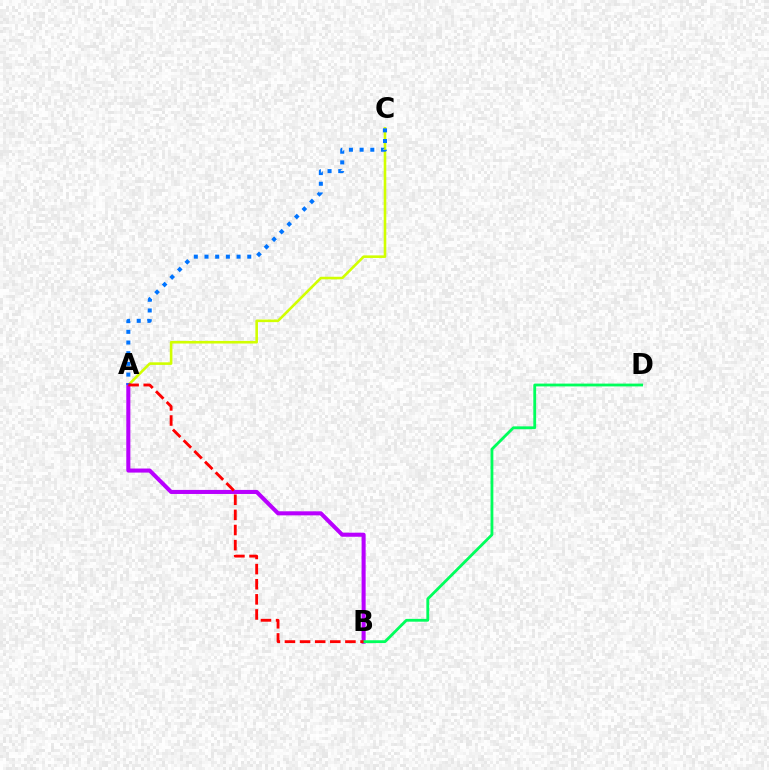{('A', 'C'): [{'color': '#d1ff00', 'line_style': 'solid', 'thickness': 1.87}, {'color': '#0074ff', 'line_style': 'dotted', 'thickness': 2.9}], ('A', 'B'): [{'color': '#b900ff', 'line_style': 'solid', 'thickness': 2.92}, {'color': '#ff0000', 'line_style': 'dashed', 'thickness': 2.05}], ('B', 'D'): [{'color': '#00ff5c', 'line_style': 'solid', 'thickness': 2.03}]}